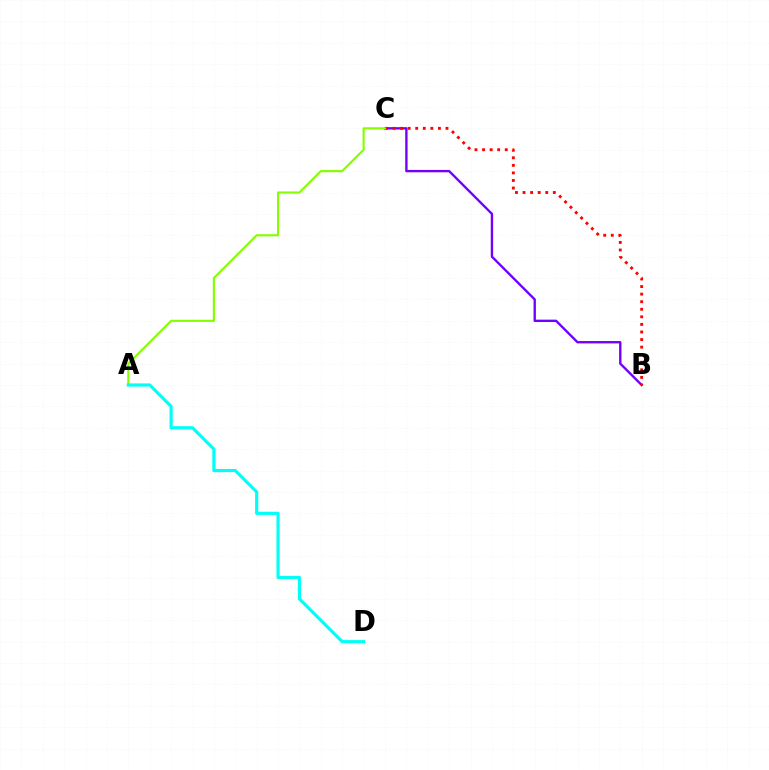{('B', 'C'): [{'color': '#7200ff', 'line_style': 'solid', 'thickness': 1.7}, {'color': '#ff0000', 'line_style': 'dotted', 'thickness': 2.06}], ('A', 'C'): [{'color': '#84ff00', 'line_style': 'solid', 'thickness': 1.55}], ('A', 'D'): [{'color': '#00fff6', 'line_style': 'solid', 'thickness': 2.28}]}